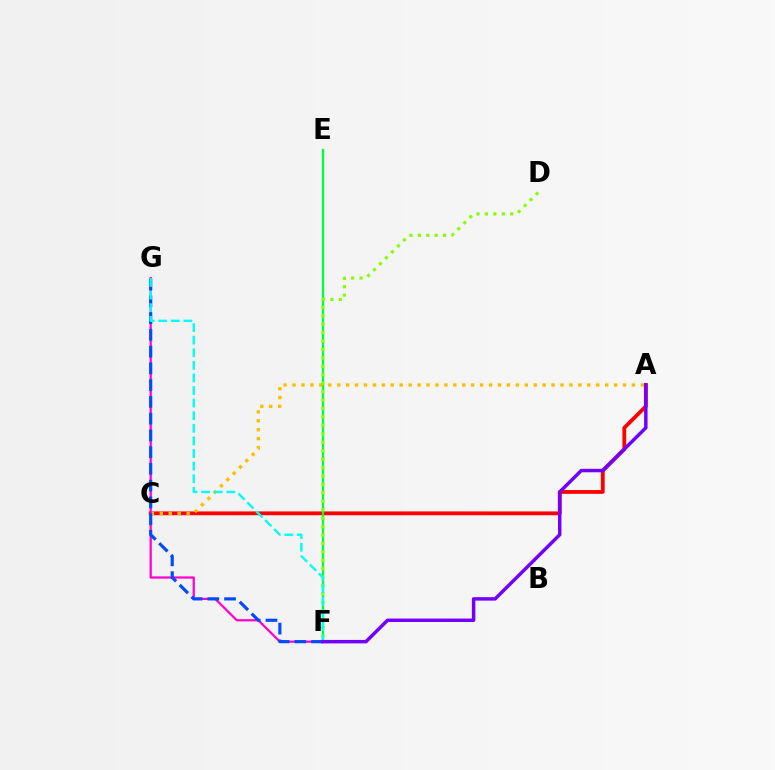{('A', 'C'): [{'color': '#ff0000', 'line_style': 'solid', 'thickness': 2.74}, {'color': '#ffbd00', 'line_style': 'dotted', 'thickness': 2.43}], ('E', 'F'): [{'color': '#00ff39', 'line_style': 'solid', 'thickness': 1.64}], ('F', 'G'): [{'color': '#ff00cf', 'line_style': 'solid', 'thickness': 1.61}, {'color': '#004bff', 'line_style': 'dashed', 'thickness': 2.28}, {'color': '#00fff6', 'line_style': 'dashed', 'thickness': 1.71}], ('D', 'F'): [{'color': '#84ff00', 'line_style': 'dotted', 'thickness': 2.29}], ('A', 'F'): [{'color': '#7200ff', 'line_style': 'solid', 'thickness': 2.49}]}